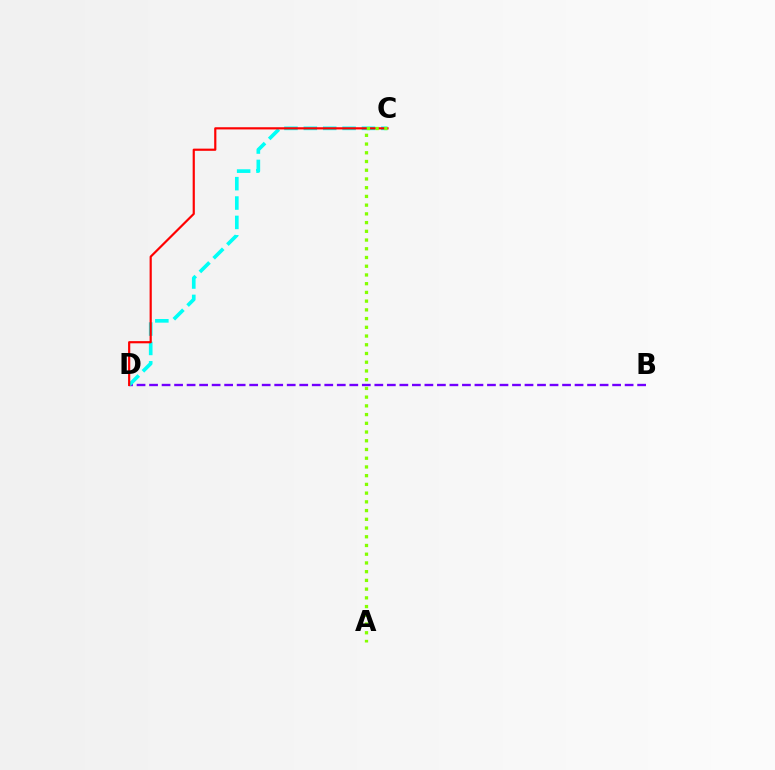{('B', 'D'): [{'color': '#7200ff', 'line_style': 'dashed', 'thickness': 1.7}], ('C', 'D'): [{'color': '#00fff6', 'line_style': 'dashed', 'thickness': 2.63}, {'color': '#ff0000', 'line_style': 'solid', 'thickness': 1.57}], ('A', 'C'): [{'color': '#84ff00', 'line_style': 'dotted', 'thickness': 2.37}]}